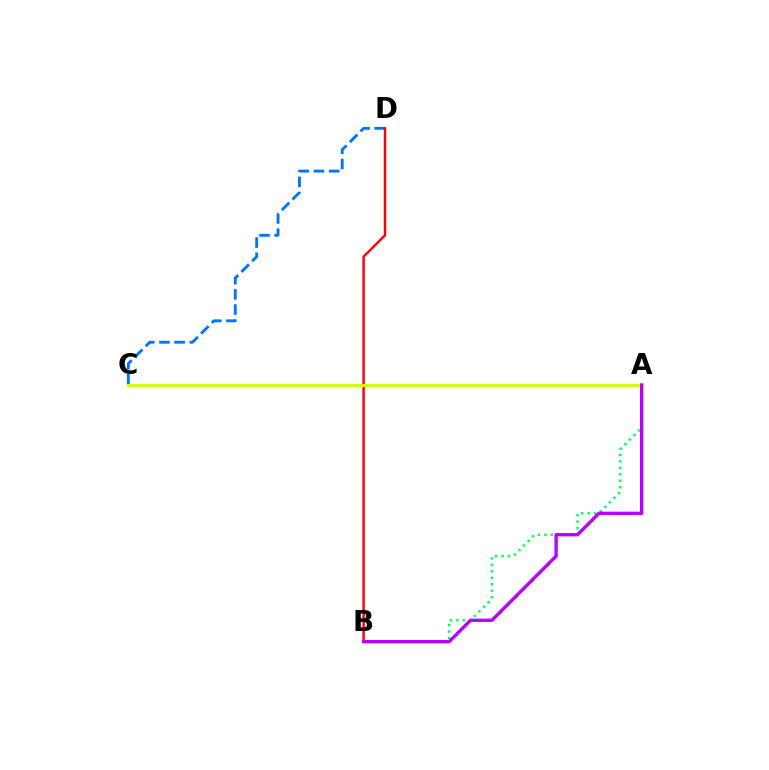{('C', 'D'): [{'color': '#0074ff', 'line_style': 'dashed', 'thickness': 2.06}], ('A', 'B'): [{'color': '#00ff5c', 'line_style': 'dotted', 'thickness': 1.76}, {'color': '#b900ff', 'line_style': 'solid', 'thickness': 2.41}], ('B', 'D'): [{'color': '#ff0000', 'line_style': 'solid', 'thickness': 1.75}], ('A', 'C'): [{'color': '#d1ff00', 'line_style': 'solid', 'thickness': 2.05}]}